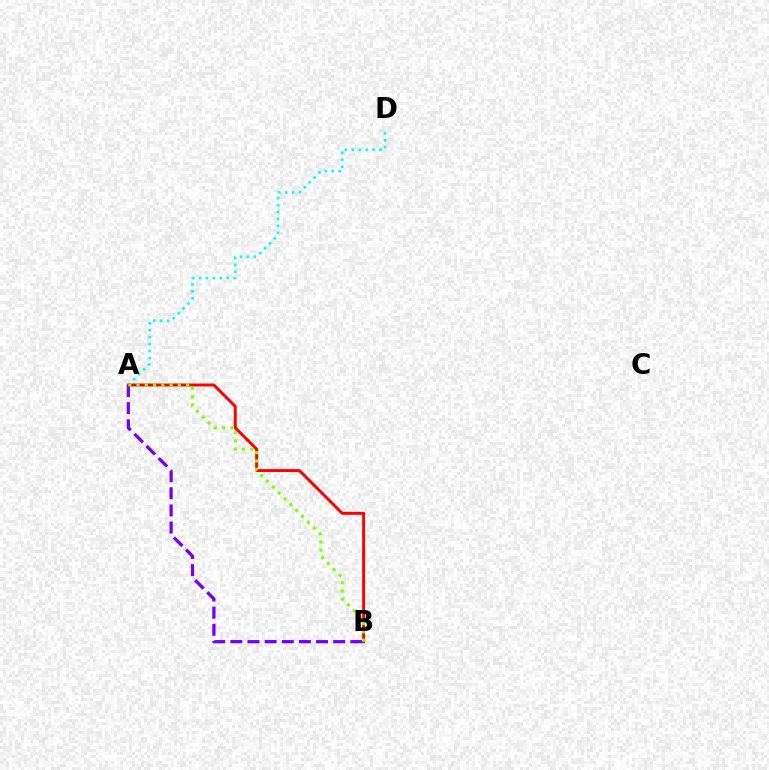{('A', 'D'): [{'color': '#00fff6', 'line_style': 'dotted', 'thickness': 1.88}], ('A', 'B'): [{'color': '#ff0000', 'line_style': 'solid', 'thickness': 2.12}, {'color': '#7200ff', 'line_style': 'dashed', 'thickness': 2.33}, {'color': '#84ff00', 'line_style': 'dotted', 'thickness': 2.25}]}